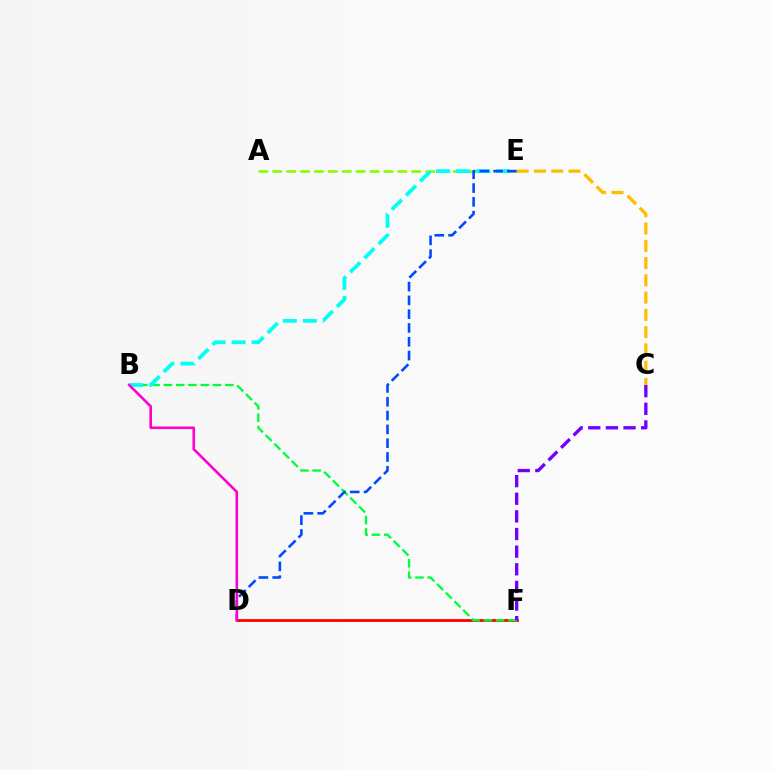{('D', 'F'): [{'color': '#ff0000', 'line_style': 'solid', 'thickness': 2.01}], ('B', 'F'): [{'color': '#00ff39', 'line_style': 'dashed', 'thickness': 1.67}], ('A', 'E'): [{'color': '#84ff00', 'line_style': 'dashed', 'thickness': 1.89}], ('B', 'E'): [{'color': '#00fff6', 'line_style': 'dashed', 'thickness': 2.72}], ('C', 'F'): [{'color': '#7200ff', 'line_style': 'dashed', 'thickness': 2.4}], ('D', 'E'): [{'color': '#004bff', 'line_style': 'dashed', 'thickness': 1.87}], ('C', 'E'): [{'color': '#ffbd00', 'line_style': 'dashed', 'thickness': 2.35}], ('B', 'D'): [{'color': '#ff00cf', 'line_style': 'solid', 'thickness': 1.88}]}